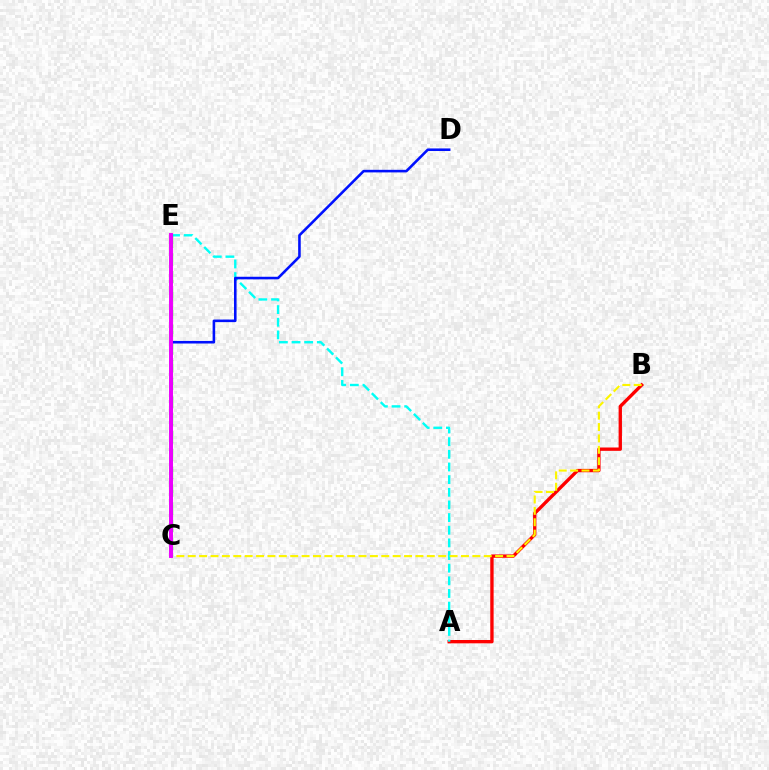{('A', 'B'): [{'color': '#ff0000', 'line_style': 'solid', 'thickness': 2.41}], ('A', 'E'): [{'color': '#00fff6', 'line_style': 'dashed', 'thickness': 1.72}], ('C', 'E'): [{'color': '#08ff00', 'line_style': 'dashed', 'thickness': 2.42}, {'color': '#ee00ff', 'line_style': 'solid', 'thickness': 2.82}], ('B', 'C'): [{'color': '#fcf500', 'line_style': 'dashed', 'thickness': 1.55}], ('C', 'D'): [{'color': '#0010ff', 'line_style': 'solid', 'thickness': 1.86}]}